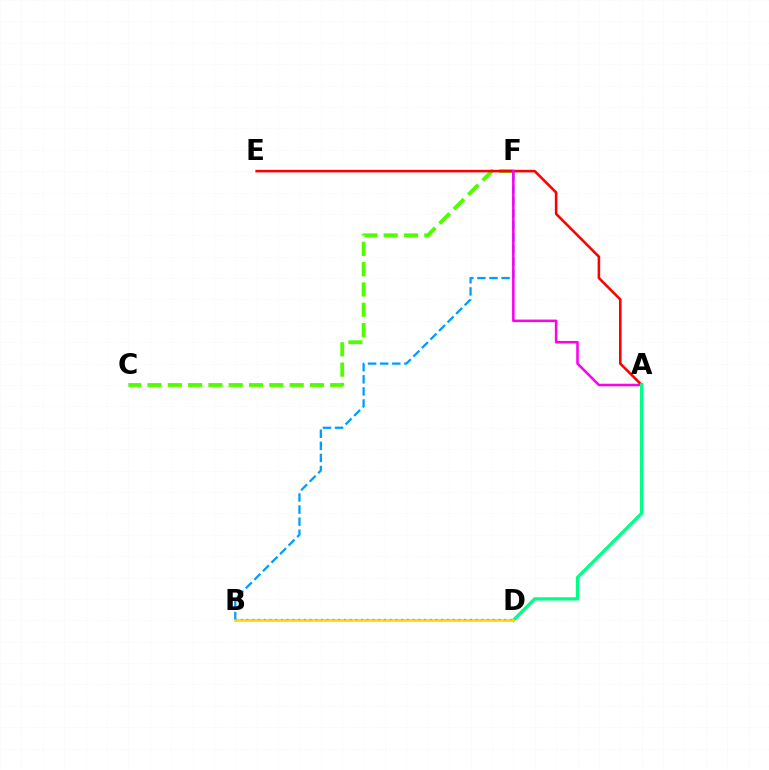{('B', 'D'): [{'color': '#3700ff', 'line_style': 'dotted', 'thickness': 1.56}, {'color': '#ffd500', 'line_style': 'solid', 'thickness': 1.85}], ('C', 'F'): [{'color': '#4fff00', 'line_style': 'dashed', 'thickness': 2.76}], ('B', 'F'): [{'color': '#009eff', 'line_style': 'dashed', 'thickness': 1.64}], ('A', 'E'): [{'color': '#ff0000', 'line_style': 'solid', 'thickness': 1.85}], ('A', 'F'): [{'color': '#ff00ed', 'line_style': 'solid', 'thickness': 1.83}], ('A', 'D'): [{'color': '#00ff86', 'line_style': 'solid', 'thickness': 2.37}]}